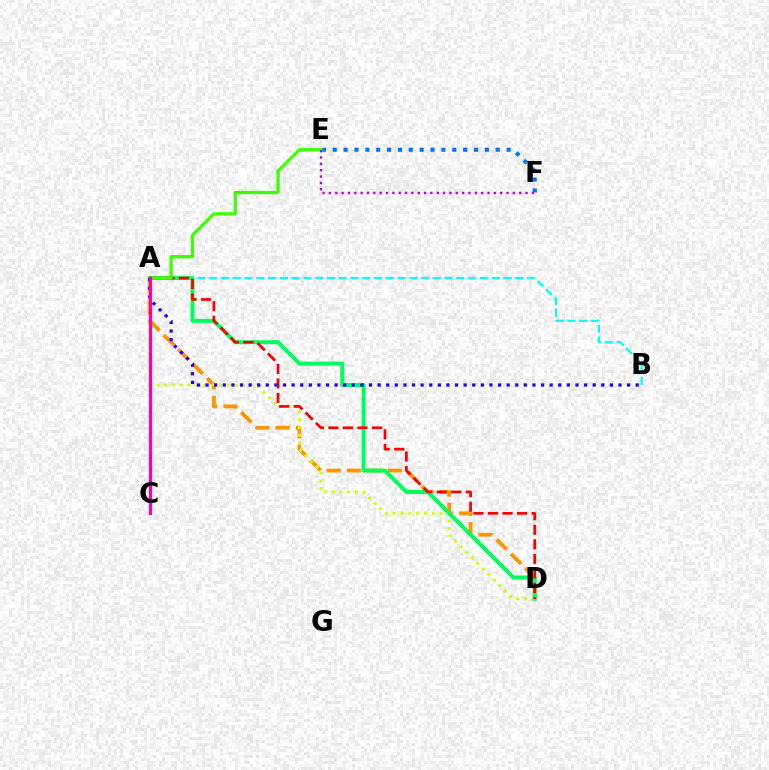{('A', 'D'): [{'color': '#ff9400', 'line_style': 'dashed', 'thickness': 2.76}, {'color': '#d1ff00', 'line_style': 'dotted', 'thickness': 2.12}, {'color': '#00ff5c', 'line_style': 'solid', 'thickness': 2.87}, {'color': '#ff0000', 'line_style': 'dashed', 'thickness': 1.97}], ('E', 'F'): [{'color': '#0074ff', 'line_style': 'dotted', 'thickness': 2.95}, {'color': '#b900ff', 'line_style': 'dotted', 'thickness': 1.72}], ('A', 'B'): [{'color': '#00fff6', 'line_style': 'dashed', 'thickness': 1.6}, {'color': '#2500ff', 'line_style': 'dotted', 'thickness': 2.34}], ('A', 'E'): [{'color': '#3dff00', 'line_style': 'solid', 'thickness': 2.34}], ('A', 'C'): [{'color': '#ff00ac', 'line_style': 'solid', 'thickness': 2.28}]}